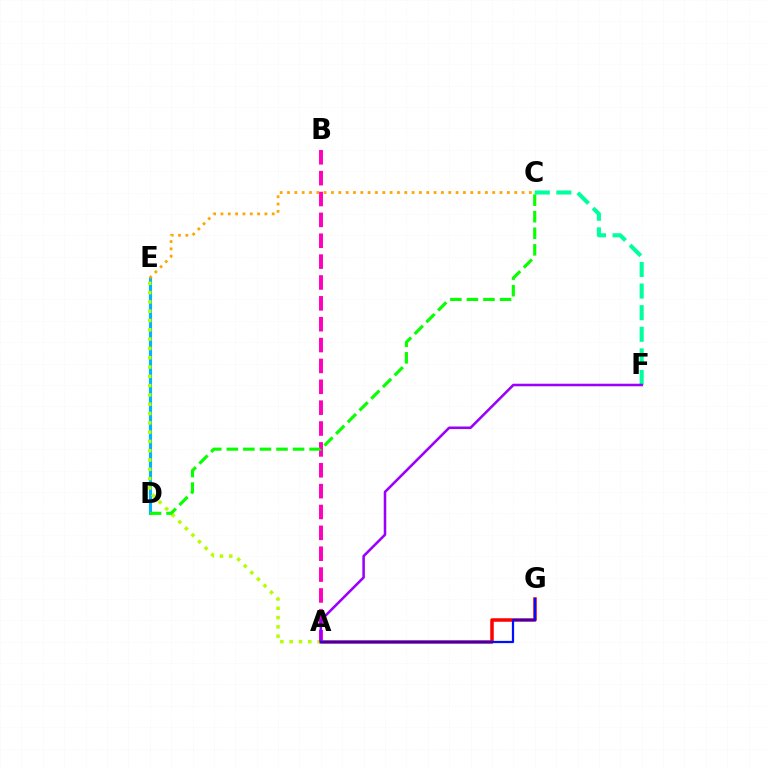{('C', 'F'): [{'color': '#00ff9d', 'line_style': 'dashed', 'thickness': 2.94}], ('D', 'E'): [{'color': '#00b5ff', 'line_style': 'solid', 'thickness': 2.23}], ('A', 'G'): [{'color': '#ff0000', 'line_style': 'solid', 'thickness': 2.53}, {'color': '#0010ff', 'line_style': 'solid', 'thickness': 1.61}], ('A', 'E'): [{'color': '#b3ff00', 'line_style': 'dotted', 'thickness': 2.53}], ('A', 'B'): [{'color': '#ff00bd', 'line_style': 'dashed', 'thickness': 2.83}], ('C', 'E'): [{'color': '#ffa500', 'line_style': 'dotted', 'thickness': 1.99}], ('C', 'D'): [{'color': '#08ff00', 'line_style': 'dashed', 'thickness': 2.25}], ('A', 'F'): [{'color': '#9b00ff', 'line_style': 'solid', 'thickness': 1.84}]}